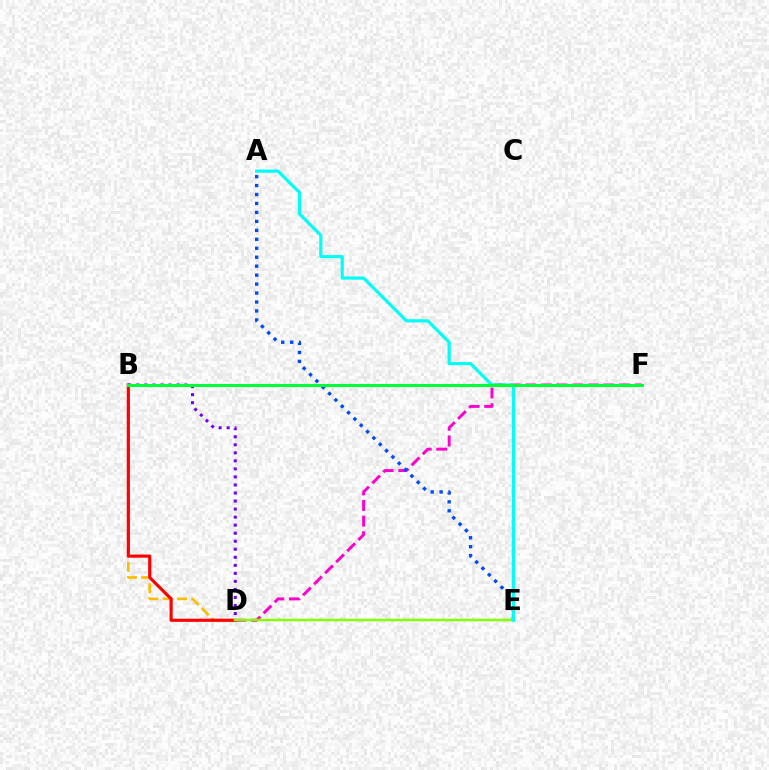{('B', 'D'): [{'color': '#ffbd00', 'line_style': 'dashed', 'thickness': 1.94}, {'color': '#ff0000', 'line_style': 'solid', 'thickness': 2.26}, {'color': '#7200ff', 'line_style': 'dotted', 'thickness': 2.18}], ('D', 'F'): [{'color': '#ff00cf', 'line_style': 'dashed', 'thickness': 2.12}], ('A', 'E'): [{'color': '#004bff', 'line_style': 'dotted', 'thickness': 2.43}, {'color': '#00fff6', 'line_style': 'solid', 'thickness': 2.3}], ('D', 'E'): [{'color': '#84ff00', 'line_style': 'solid', 'thickness': 1.78}], ('B', 'F'): [{'color': '#00ff39', 'line_style': 'solid', 'thickness': 2.18}]}